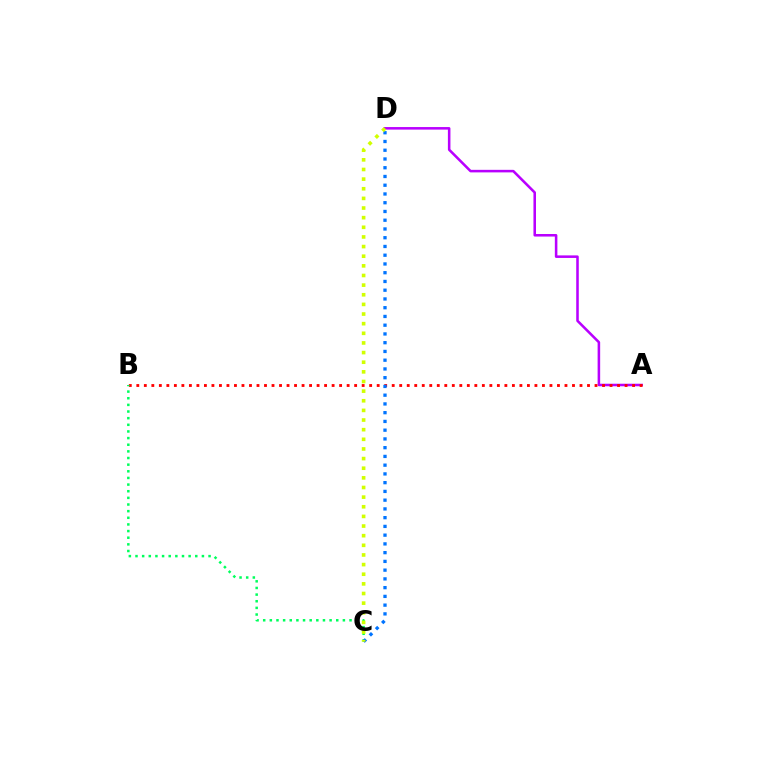{('A', 'D'): [{'color': '#b900ff', 'line_style': 'solid', 'thickness': 1.84}], ('A', 'B'): [{'color': '#ff0000', 'line_style': 'dotted', 'thickness': 2.04}], ('B', 'C'): [{'color': '#00ff5c', 'line_style': 'dotted', 'thickness': 1.8}], ('C', 'D'): [{'color': '#0074ff', 'line_style': 'dotted', 'thickness': 2.38}, {'color': '#d1ff00', 'line_style': 'dotted', 'thickness': 2.62}]}